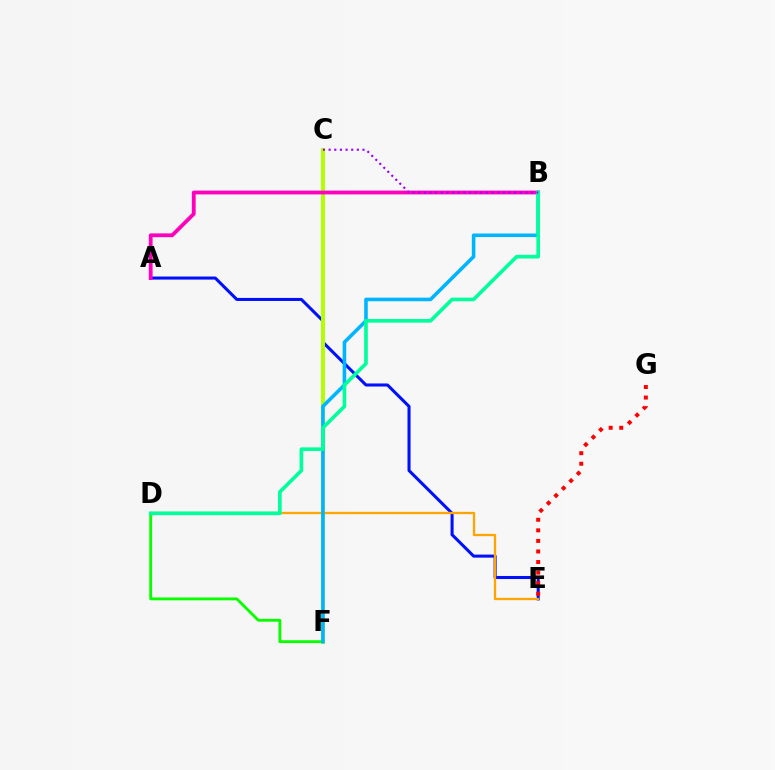{('A', 'E'): [{'color': '#0010ff', 'line_style': 'solid', 'thickness': 2.2}], ('E', 'G'): [{'color': '#ff0000', 'line_style': 'dotted', 'thickness': 2.87}], ('C', 'F'): [{'color': '#b3ff00', 'line_style': 'solid', 'thickness': 2.85}], ('D', 'E'): [{'color': '#ffa500', 'line_style': 'solid', 'thickness': 1.65}], ('D', 'F'): [{'color': '#08ff00', 'line_style': 'solid', 'thickness': 2.05}], ('A', 'B'): [{'color': '#ff00bd', 'line_style': 'solid', 'thickness': 2.74}], ('B', 'F'): [{'color': '#00b5ff', 'line_style': 'solid', 'thickness': 2.58}], ('B', 'D'): [{'color': '#00ff9d', 'line_style': 'solid', 'thickness': 2.63}], ('B', 'C'): [{'color': '#9b00ff', 'line_style': 'dotted', 'thickness': 1.53}]}